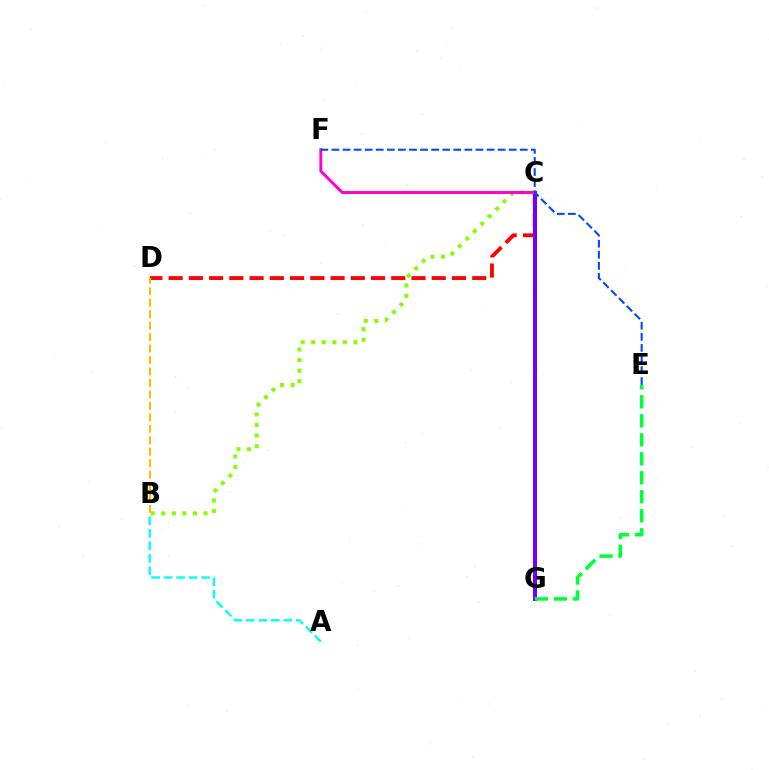{('C', 'D'): [{'color': '#ff0000', 'line_style': 'dashed', 'thickness': 2.75}], ('B', 'D'): [{'color': '#ffbd00', 'line_style': 'dashed', 'thickness': 1.56}], ('B', 'C'): [{'color': '#84ff00', 'line_style': 'dotted', 'thickness': 2.87}], ('C', 'G'): [{'color': '#7200ff', 'line_style': 'solid', 'thickness': 2.9}], ('C', 'F'): [{'color': '#ff00cf', 'line_style': 'solid', 'thickness': 2.13}], ('E', 'G'): [{'color': '#00ff39', 'line_style': 'dashed', 'thickness': 2.58}], ('E', 'F'): [{'color': '#004bff', 'line_style': 'dashed', 'thickness': 1.51}], ('A', 'B'): [{'color': '#00fff6', 'line_style': 'dashed', 'thickness': 1.7}]}